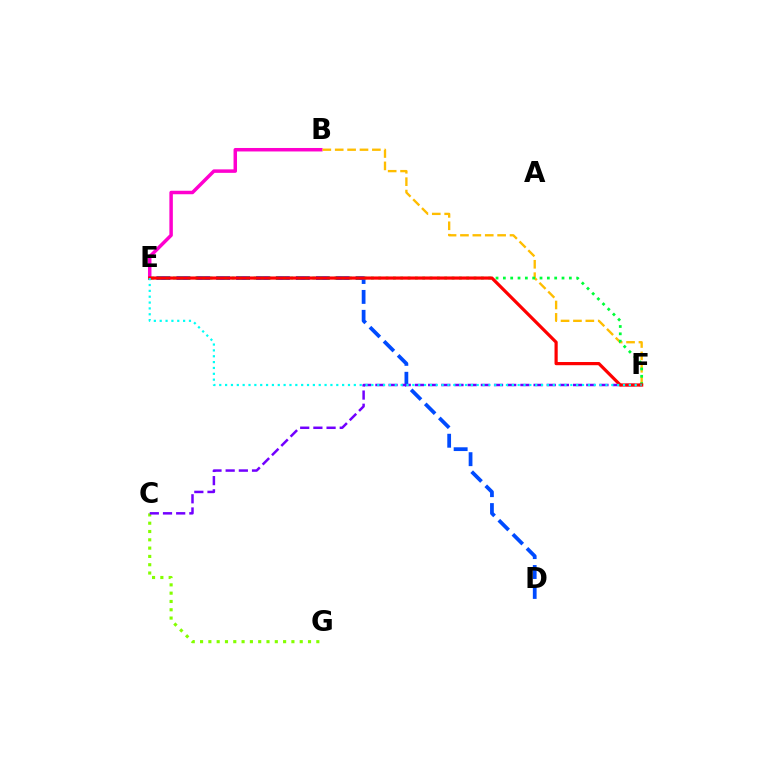{('B', 'E'): [{'color': '#ff00cf', 'line_style': 'solid', 'thickness': 2.51}], ('B', 'F'): [{'color': '#ffbd00', 'line_style': 'dashed', 'thickness': 1.68}], ('C', 'G'): [{'color': '#84ff00', 'line_style': 'dotted', 'thickness': 2.26}], ('D', 'E'): [{'color': '#004bff', 'line_style': 'dashed', 'thickness': 2.71}], ('E', 'F'): [{'color': '#00ff39', 'line_style': 'dotted', 'thickness': 1.99}, {'color': '#ff0000', 'line_style': 'solid', 'thickness': 2.3}, {'color': '#00fff6', 'line_style': 'dotted', 'thickness': 1.59}], ('C', 'F'): [{'color': '#7200ff', 'line_style': 'dashed', 'thickness': 1.79}]}